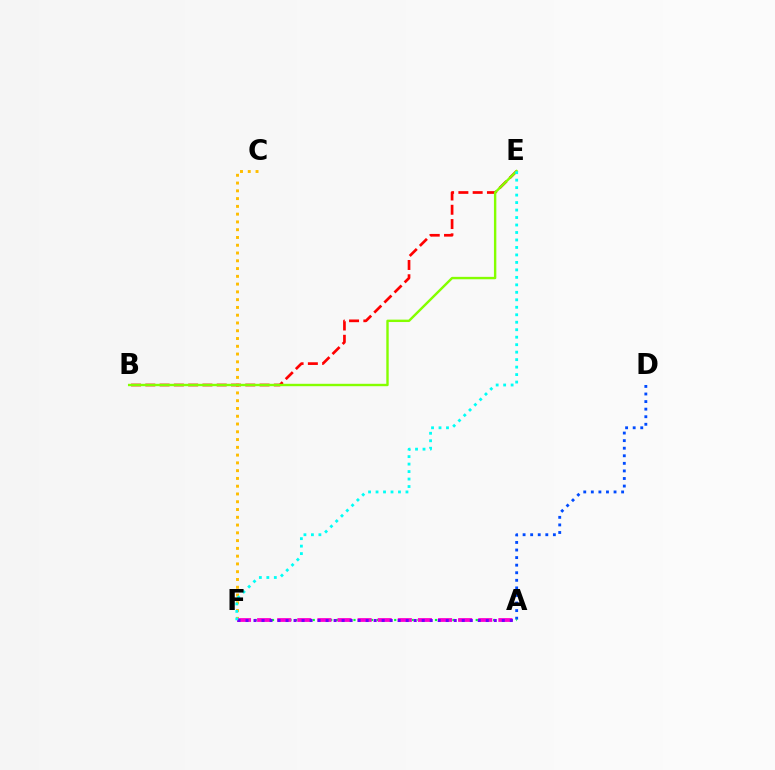{('C', 'F'): [{'color': '#ffbd00', 'line_style': 'dotted', 'thickness': 2.11}], ('A', 'D'): [{'color': '#004bff', 'line_style': 'dotted', 'thickness': 2.06}], ('A', 'F'): [{'color': '#00ff39', 'line_style': 'dotted', 'thickness': 1.58}, {'color': '#ff00cf', 'line_style': 'dashed', 'thickness': 2.73}, {'color': '#7200ff', 'line_style': 'dotted', 'thickness': 2.18}], ('B', 'E'): [{'color': '#ff0000', 'line_style': 'dashed', 'thickness': 1.94}, {'color': '#84ff00', 'line_style': 'solid', 'thickness': 1.73}], ('E', 'F'): [{'color': '#00fff6', 'line_style': 'dotted', 'thickness': 2.03}]}